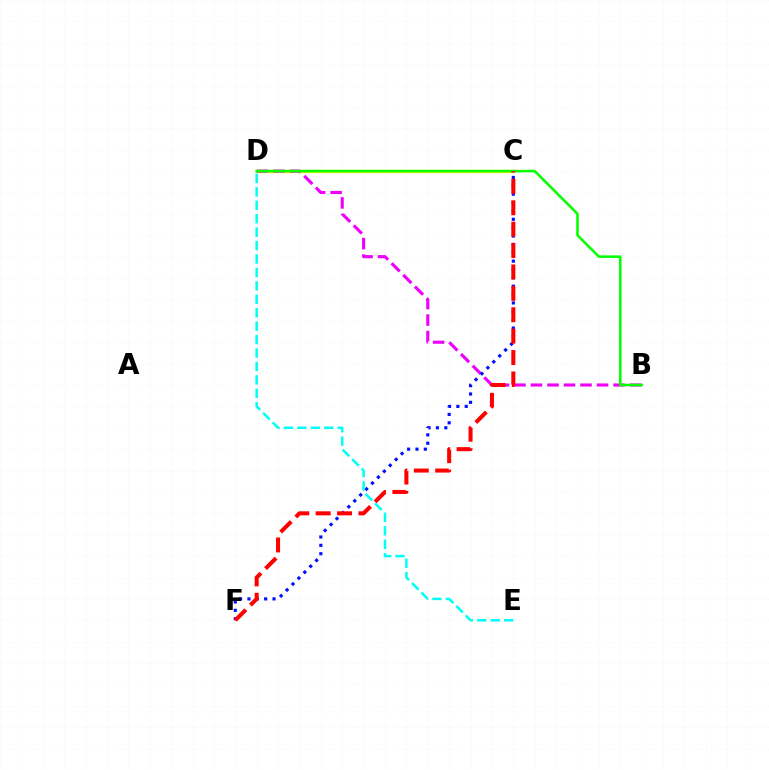{('C', 'D'): [{'color': '#fcf500', 'line_style': 'solid', 'thickness': 2.38}], ('B', 'D'): [{'color': '#ee00ff', 'line_style': 'dashed', 'thickness': 2.24}, {'color': '#08ff00', 'line_style': 'solid', 'thickness': 1.85}], ('C', 'F'): [{'color': '#0010ff', 'line_style': 'dotted', 'thickness': 2.27}, {'color': '#ff0000', 'line_style': 'dashed', 'thickness': 2.91}], ('D', 'E'): [{'color': '#00fff6', 'line_style': 'dashed', 'thickness': 1.82}]}